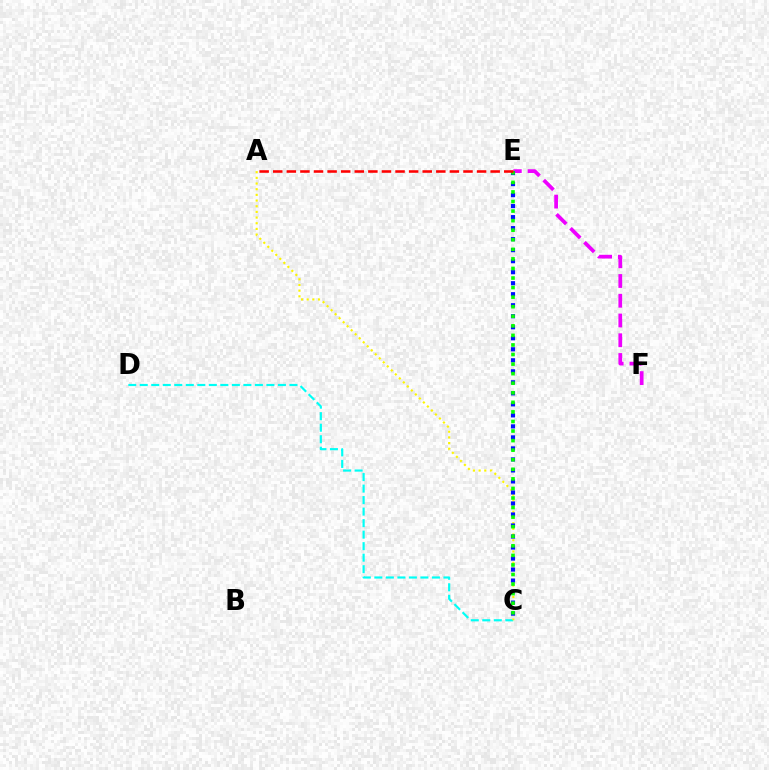{('C', 'D'): [{'color': '#00fff6', 'line_style': 'dashed', 'thickness': 1.56}], ('A', 'C'): [{'color': '#fcf500', 'line_style': 'dotted', 'thickness': 1.54}], ('E', 'F'): [{'color': '#ee00ff', 'line_style': 'dashed', 'thickness': 2.68}], ('C', 'E'): [{'color': '#0010ff', 'line_style': 'dotted', 'thickness': 2.99}, {'color': '#08ff00', 'line_style': 'dotted', 'thickness': 2.6}], ('A', 'E'): [{'color': '#ff0000', 'line_style': 'dashed', 'thickness': 1.85}]}